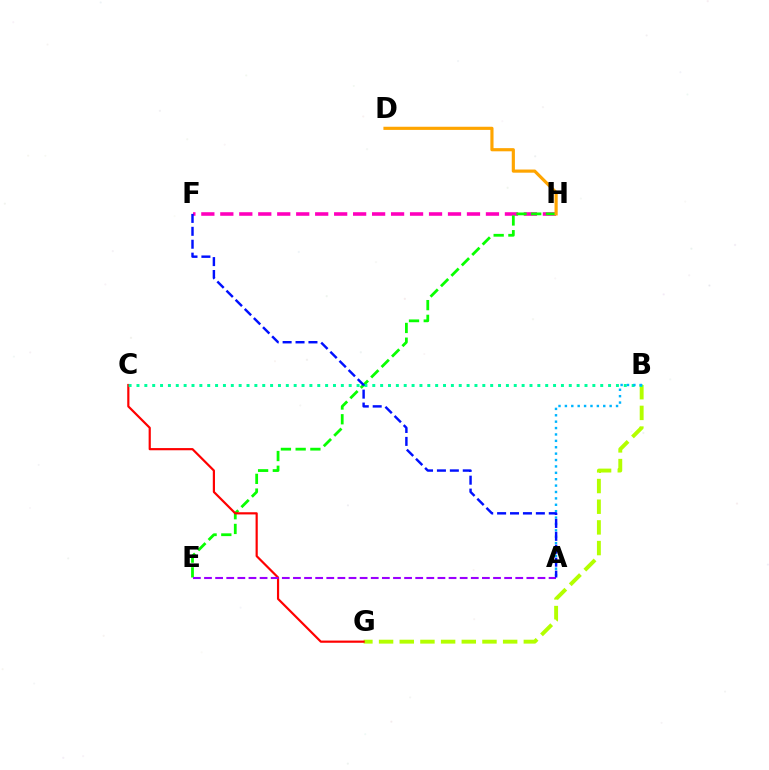{('F', 'H'): [{'color': '#ff00bd', 'line_style': 'dashed', 'thickness': 2.58}], ('B', 'G'): [{'color': '#b3ff00', 'line_style': 'dashed', 'thickness': 2.81}], ('E', 'H'): [{'color': '#08ff00', 'line_style': 'dashed', 'thickness': 2.0}], ('D', 'H'): [{'color': '#ffa500', 'line_style': 'solid', 'thickness': 2.27}], ('C', 'G'): [{'color': '#ff0000', 'line_style': 'solid', 'thickness': 1.58}], ('B', 'C'): [{'color': '#00ff9d', 'line_style': 'dotted', 'thickness': 2.14}], ('A', 'B'): [{'color': '#00b5ff', 'line_style': 'dotted', 'thickness': 1.74}], ('A', 'E'): [{'color': '#9b00ff', 'line_style': 'dashed', 'thickness': 1.51}], ('A', 'F'): [{'color': '#0010ff', 'line_style': 'dashed', 'thickness': 1.75}]}